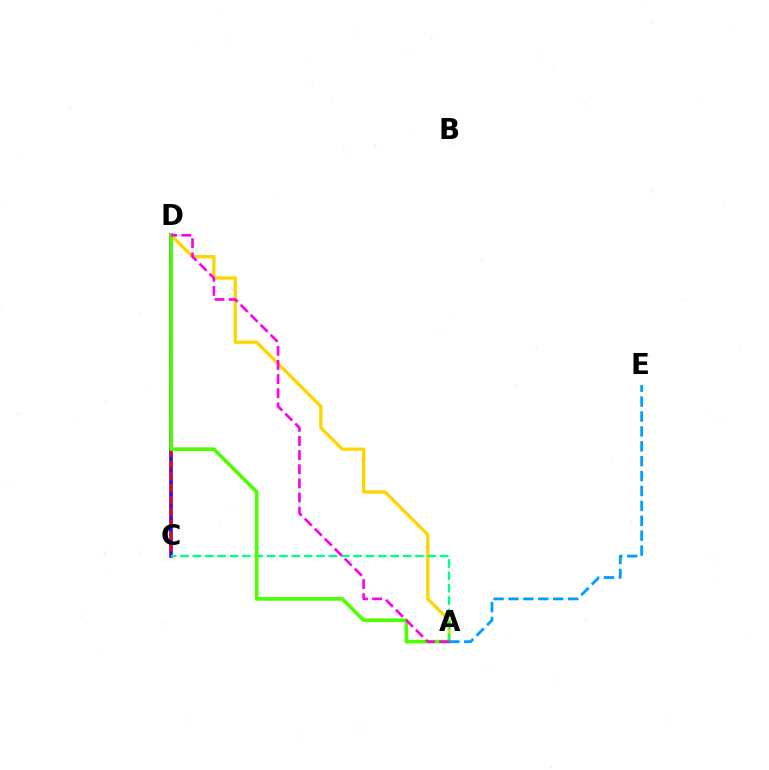{('C', 'D'): [{'color': '#3700ff', 'line_style': 'solid', 'thickness': 2.59}, {'color': '#ff0000', 'line_style': 'dashed', 'thickness': 1.61}], ('A', 'D'): [{'color': '#ffd500', 'line_style': 'solid', 'thickness': 2.38}, {'color': '#4fff00', 'line_style': 'solid', 'thickness': 2.63}, {'color': '#ff00ed', 'line_style': 'dashed', 'thickness': 1.92}], ('A', 'C'): [{'color': '#00ff86', 'line_style': 'dashed', 'thickness': 1.68}], ('A', 'E'): [{'color': '#009eff', 'line_style': 'dashed', 'thickness': 2.02}]}